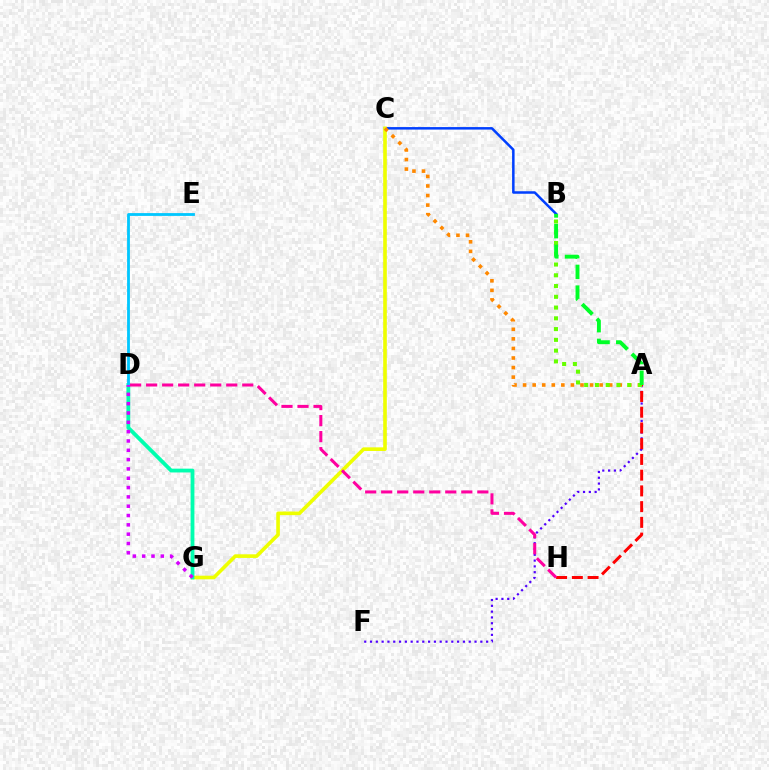{('B', 'C'): [{'color': '#003fff', 'line_style': 'solid', 'thickness': 1.8}], ('A', 'F'): [{'color': '#4f00ff', 'line_style': 'dotted', 'thickness': 1.58}], ('C', 'G'): [{'color': '#eeff00', 'line_style': 'solid', 'thickness': 2.61}], ('A', 'C'): [{'color': '#ff8800', 'line_style': 'dotted', 'thickness': 2.6}], ('A', 'H'): [{'color': '#ff0000', 'line_style': 'dashed', 'thickness': 2.14}], ('A', 'B'): [{'color': '#66ff00', 'line_style': 'dotted', 'thickness': 2.92}, {'color': '#00ff27', 'line_style': 'dashed', 'thickness': 2.81}], ('D', 'G'): [{'color': '#00ffaf', 'line_style': 'solid', 'thickness': 2.74}, {'color': '#d600ff', 'line_style': 'dotted', 'thickness': 2.53}], ('D', 'E'): [{'color': '#00c7ff', 'line_style': 'solid', 'thickness': 2.02}], ('D', 'H'): [{'color': '#ff00a0', 'line_style': 'dashed', 'thickness': 2.18}]}